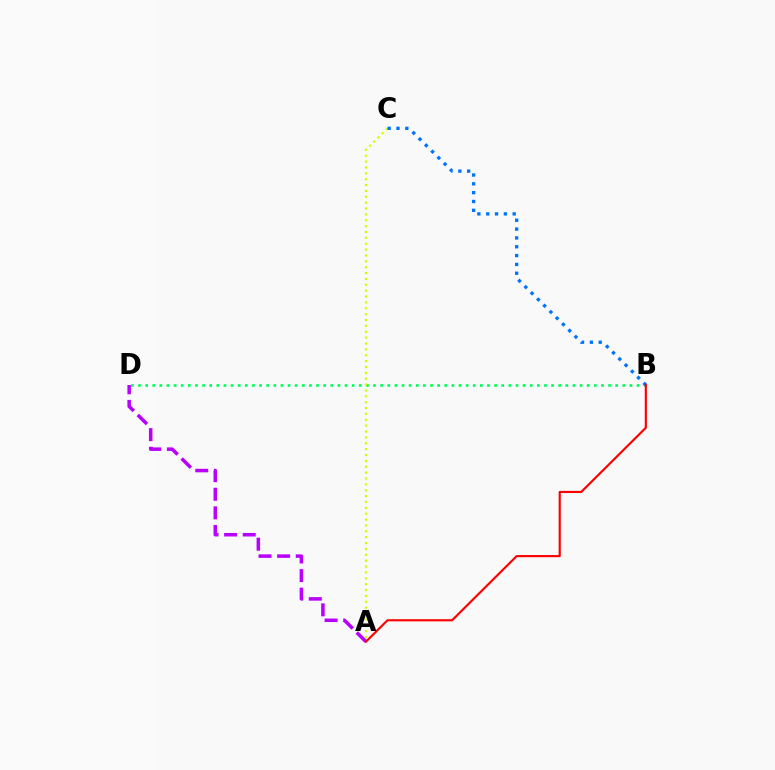{('B', 'D'): [{'color': '#00ff5c', 'line_style': 'dotted', 'thickness': 1.94}], ('A', 'C'): [{'color': '#d1ff00', 'line_style': 'dotted', 'thickness': 1.59}], ('A', 'D'): [{'color': '#b900ff', 'line_style': 'dashed', 'thickness': 2.53}], ('B', 'C'): [{'color': '#0074ff', 'line_style': 'dotted', 'thickness': 2.4}], ('A', 'B'): [{'color': '#ff0000', 'line_style': 'solid', 'thickness': 1.55}]}